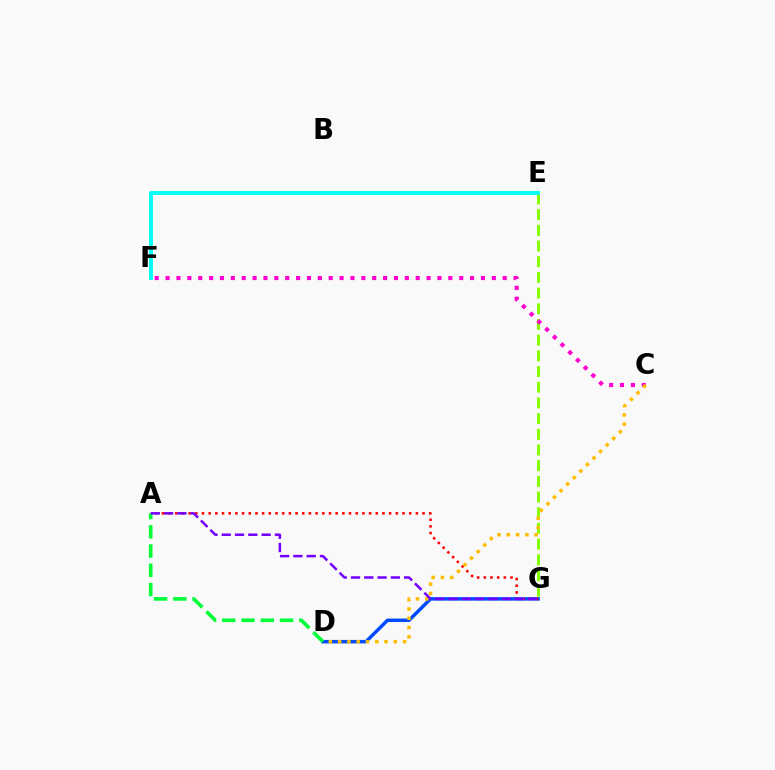{('E', 'G'): [{'color': '#84ff00', 'line_style': 'dashed', 'thickness': 2.13}], ('D', 'G'): [{'color': '#004bff', 'line_style': 'solid', 'thickness': 2.49}], ('A', 'D'): [{'color': '#00ff39', 'line_style': 'dashed', 'thickness': 2.61}], ('E', 'F'): [{'color': '#00fff6', 'line_style': 'solid', 'thickness': 2.81}], ('C', 'F'): [{'color': '#ff00cf', 'line_style': 'dotted', 'thickness': 2.95}], ('A', 'G'): [{'color': '#ff0000', 'line_style': 'dotted', 'thickness': 1.82}, {'color': '#7200ff', 'line_style': 'dashed', 'thickness': 1.81}], ('C', 'D'): [{'color': '#ffbd00', 'line_style': 'dotted', 'thickness': 2.52}]}